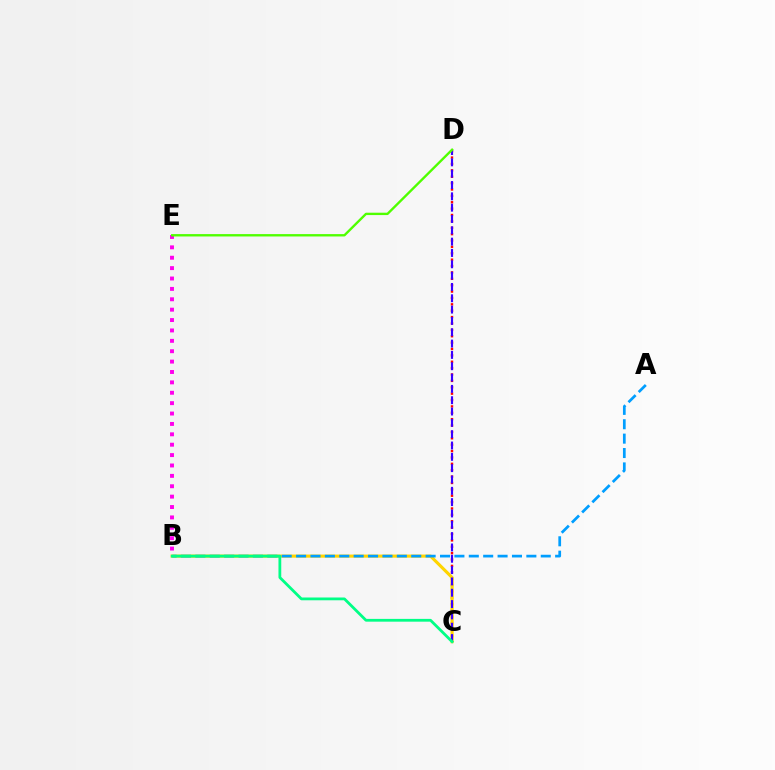{('B', 'E'): [{'color': '#ff00ed', 'line_style': 'dotted', 'thickness': 2.82}], ('C', 'D'): [{'color': '#ff0000', 'line_style': 'dotted', 'thickness': 1.73}, {'color': '#3700ff', 'line_style': 'dashed', 'thickness': 1.54}], ('B', 'C'): [{'color': '#ffd500', 'line_style': 'solid', 'thickness': 2.25}, {'color': '#00ff86', 'line_style': 'solid', 'thickness': 2.0}], ('A', 'B'): [{'color': '#009eff', 'line_style': 'dashed', 'thickness': 1.96}], ('D', 'E'): [{'color': '#4fff00', 'line_style': 'solid', 'thickness': 1.7}]}